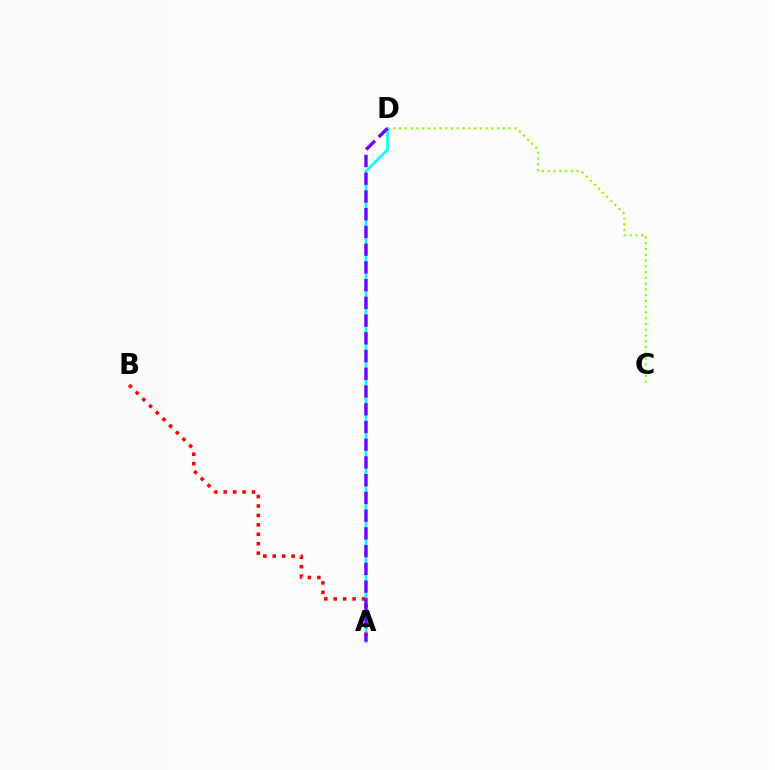{('C', 'D'): [{'color': '#84ff00', 'line_style': 'dotted', 'thickness': 1.57}], ('A', 'D'): [{'color': '#00fff6', 'line_style': 'solid', 'thickness': 1.91}, {'color': '#7200ff', 'line_style': 'dashed', 'thickness': 2.41}], ('A', 'B'): [{'color': '#ff0000', 'line_style': 'dotted', 'thickness': 2.56}]}